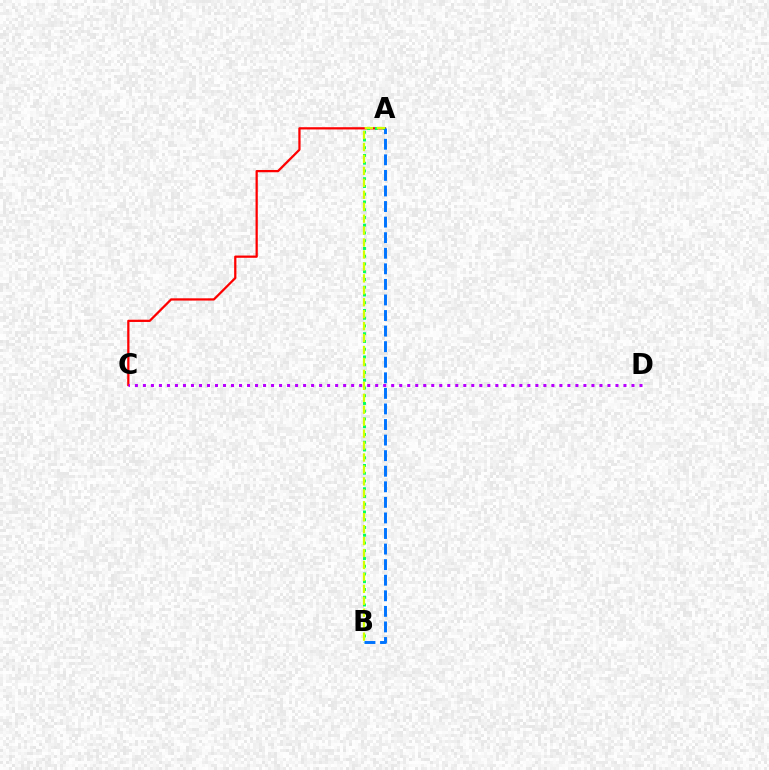{('A', 'C'): [{'color': '#ff0000', 'line_style': 'solid', 'thickness': 1.63}], ('C', 'D'): [{'color': '#b900ff', 'line_style': 'dotted', 'thickness': 2.18}], ('A', 'B'): [{'color': '#00ff5c', 'line_style': 'dotted', 'thickness': 2.11}, {'color': '#0074ff', 'line_style': 'dashed', 'thickness': 2.12}, {'color': '#d1ff00', 'line_style': 'dashed', 'thickness': 1.62}]}